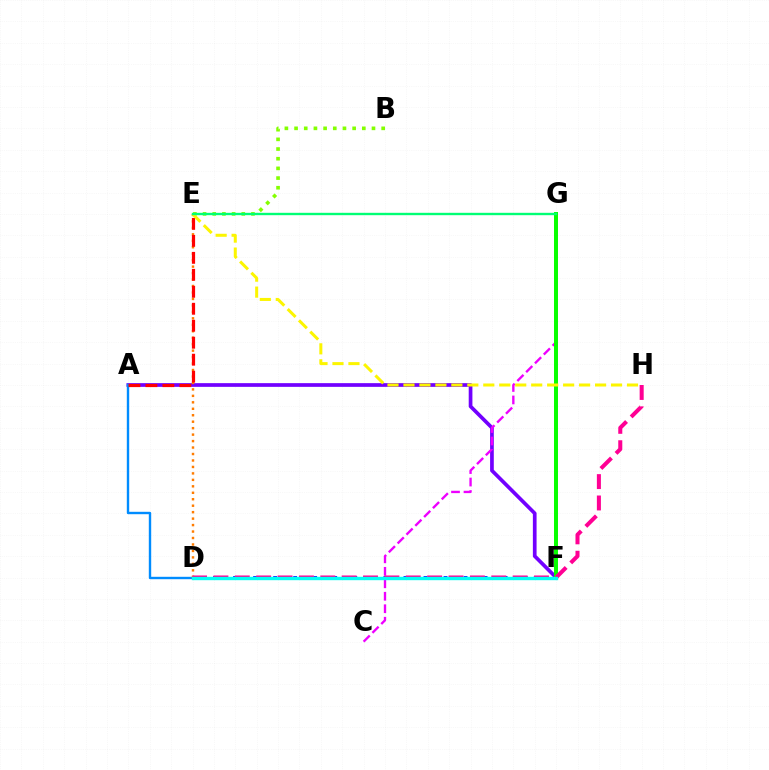{('A', 'F'): [{'color': '#7200ff', 'line_style': 'solid', 'thickness': 2.66}], ('C', 'G'): [{'color': '#ee00ff', 'line_style': 'dashed', 'thickness': 1.69}], ('A', 'D'): [{'color': '#008cff', 'line_style': 'solid', 'thickness': 1.72}], ('B', 'E'): [{'color': '#84ff00', 'line_style': 'dotted', 'thickness': 2.63}], ('D', 'E'): [{'color': '#ff7c00', 'line_style': 'dotted', 'thickness': 1.76}], ('D', 'F'): [{'color': '#0010ff', 'line_style': 'dotted', 'thickness': 2.72}, {'color': '#00fff6', 'line_style': 'solid', 'thickness': 2.43}], ('F', 'G'): [{'color': '#08ff00', 'line_style': 'solid', 'thickness': 2.86}], ('D', 'H'): [{'color': '#ff0094', 'line_style': 'dashed', 'thickness': 2.9}], ('A', 'E'): [{'color': '#ff0000', 'line_style': 'dashed', 'thickness': 2.31}], ('E', 'H'): [{'color': '#fcf500', 'line_style': 'dashed', 'thickness': 2.17}], ('E', 'G'): [{'color': '#00ff74', 'line_style': 'solid', 'thickness': 1.71}]}